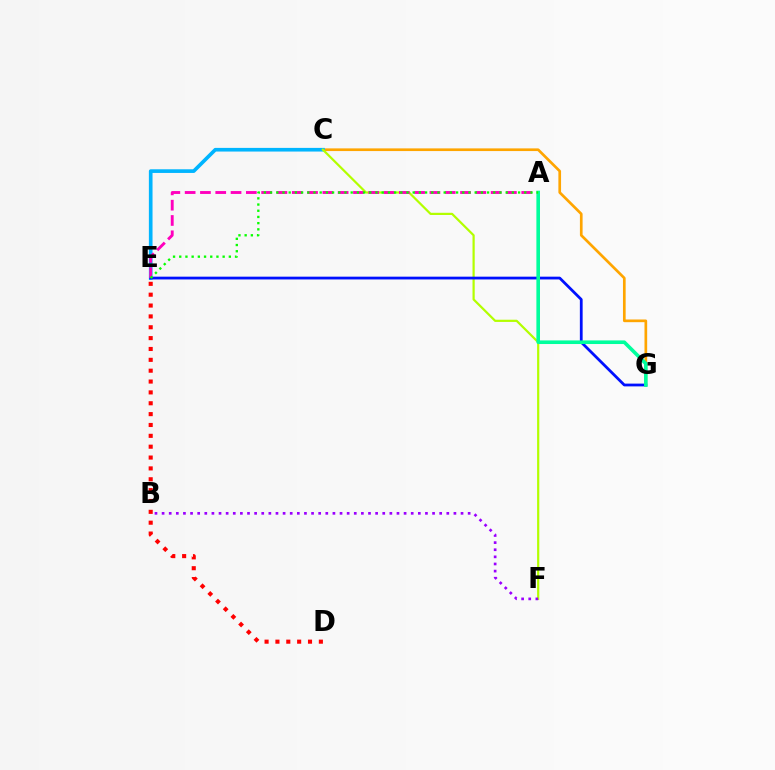{('D', 'E'): [{'color': '#ff0000', 'line_style': 'dotted', 'thickness': 2.95}], ('C', 'G'): [{'color': '#ffa500', 'line_style': 'solid', 'thickness': 1.93}], ('C', 'E'): [{'color': '#00b5ff', 'line_style': 'solid', 'thickness': 2.63}], ('C', 'F'): [{'color': '#b3ff00', 'line_style': 'solid', 'thickness': 1.59}], ('E', 'G'): [{'color': '#0010ff', 'line_style': 'solid', 'thickness': 2.0}], ('A', 'E'): [{'color': '#ff00bd', 'line_style': 'dashed', 'thickness': 2.08}, {'color': '#08ff00', 'line_style': 'dotted', 'thickness': 1.68}], ('A', 'G'): [{'color': '#00ff9d', 'line_style': 'solid', 'thickness': 2.6}], ('B', 'F'): [{'color': '#9b00ff', 'line_style': 'dotted', 'thickness': 1.93}]}